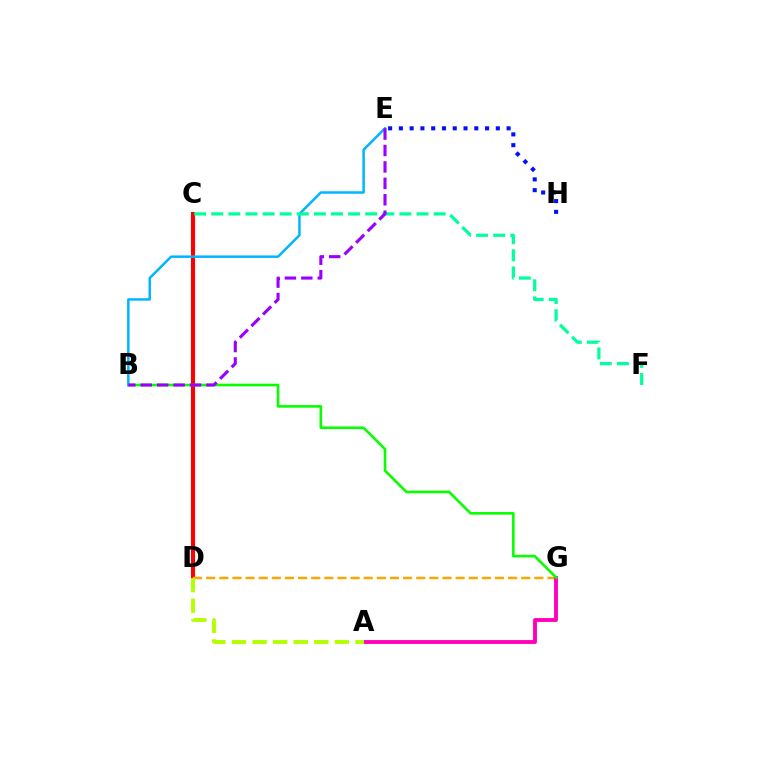{('C', 'D'): [{'color': '#ff0000', 'line_style': 'solid', 'thickness': 2.94}], ('D', 'G'): [{'color': '#ffa500', 'line_style': 'dashed', 'thickness': 1.78}], ('E', 'H'): [{'color': '#0010ff', 'line_style': 'dotted', 'thickness': 2.93}], ('A', 'G'): [{'color': '#ff00bd', 'line_style': 'solid', 'thickness': 2.78}], ('A', 'D'): [{'color': '#b3ff00', 'line_style': 'dashed', 'thickness': 2.79}], ('B', 'G'): [{'color': '#08ff00', 'line_style': 'solid', 'thickness': 1.88}], ('B', 'E'): [{'color': '#00b5ff', 'line_style': 'solid', 'thickness': 1.79}, {'color': '#9b00ff', 'line_style': 'dashed', 'thickness': 2.23}], ('C', 'F'): [{'color': '#00ff9d', 'line_style': 'dashed', 'thickness': 2.32}]}